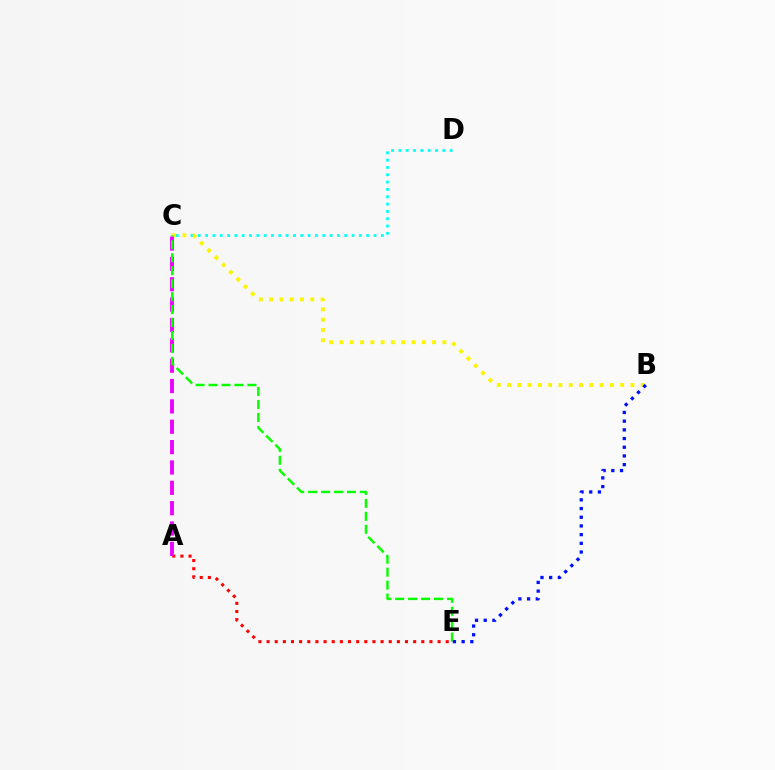{('A', 'E'): [{'color': '#ff0000', 'line_style': 'dotted', 'thickness': 2.21}], ('C', 'D'): [{'color': '#00fff6', 'line_style': 'dotted', 'thickness': 1.99}], ('B', 'C'): [{'color': '#fcf500', 'line_style': 'dotted', 'thickness': 2.79}], ('A', 'C'): [{'color': '#ee00ff', 'line_style': 'dashed', 'thickness': 2.77}], ('C', 'E'): [{'color': '#08ff00', 'line_style': 'dashed', 'thickness': 1.76}], ('B', 'E'): [{'color': '#0010ff', 'line_style': 'dotted', 'thickness': 2.36}]}